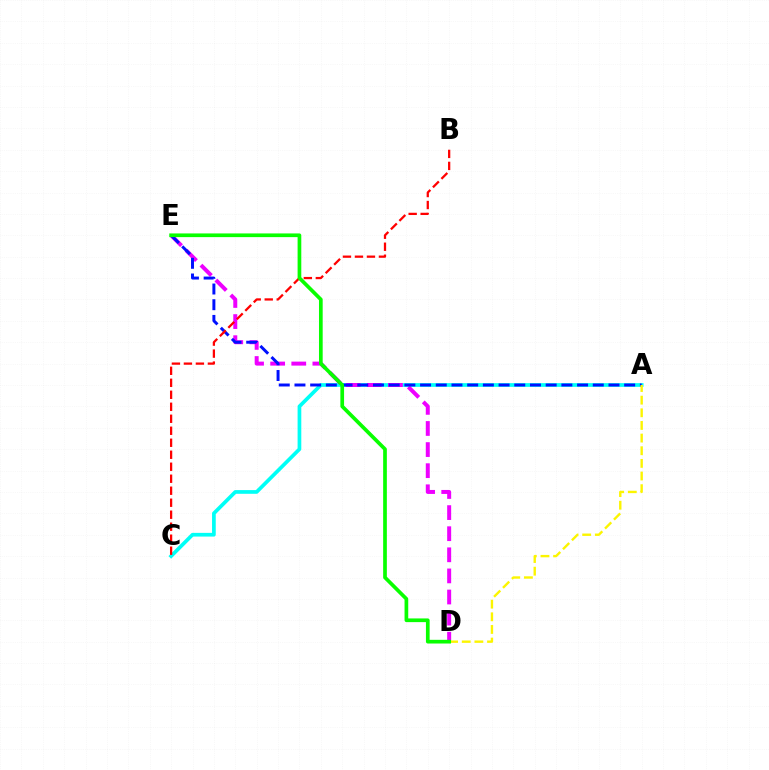{('A', 'C'): [{'color': '#00fff6', 'line_style': 'solid', 'thickness': 2.67}], ('D', 'E'): [{'color': '#ee00ff', 'line_style': 'dashed', 'thickness': 2.87}, {'color': '#08ff00', 'line_style': 'solid', 'thickness': 2.66}], ('A', 'E'): [{'color': '#0010ff', 'line_style': 'dashed', 'thickness': 2.13}], ('B', 'C'): [{'color': '#ff0000', 'line_style': 'dashed', 'thickness': 1.63}], ('A', 'D'): [{'color': '#fcf500', 'line_style': 'dashed', 'thickness': 1.72}]}